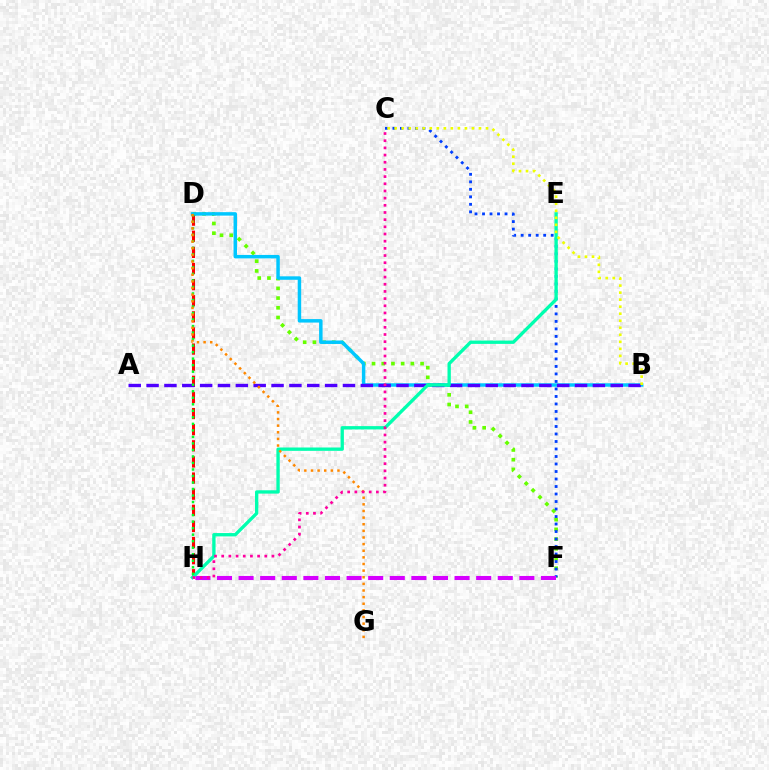{('D', 'F'): [{'color': '#66ff00', 'line_style': 'dotted', 'thickness': 2.64}], ('D', 'H'): [{'color': '#ff0000', 'line_style': 'dashed', 'thickness': 2.19}, {'color': '#00ff27', 'line_style': 'dotted', 'thickness': 1.77}], ('B', 'D'): [{'color': '#00c7ff', 'line_style': 'solid', 'thickness': 2.5}], ('C', 'F'): [{'color': '#003fff', 'line_style': 'dotted', 'thickness': 2.04}], ('A', 'B'): [{'color': '#4f00ff', 'line_style': 'dashed', 'thickness': 2.43}], ('F', 'H'): [{'color': '#d600ff', 'line_style': 'dashed', 'thickness': 2.93}], ('E', 'H'): [{'color': '#00ffaf', 'line_style': 'solid', 'thickness': 2.4}], ('D', 'G'): [{'color': '#ff8800', 'line_style': 'dotted', 'thickness': 1.8}], ('B', 'C'): [{'color': '#eeff00', 'line_style': 'dotted', 'thickness': 1.91}], ('C', 'H'): [{'color': '#ff00a0', 'line_style': 'dotted', 'thickness': 1.95}]}